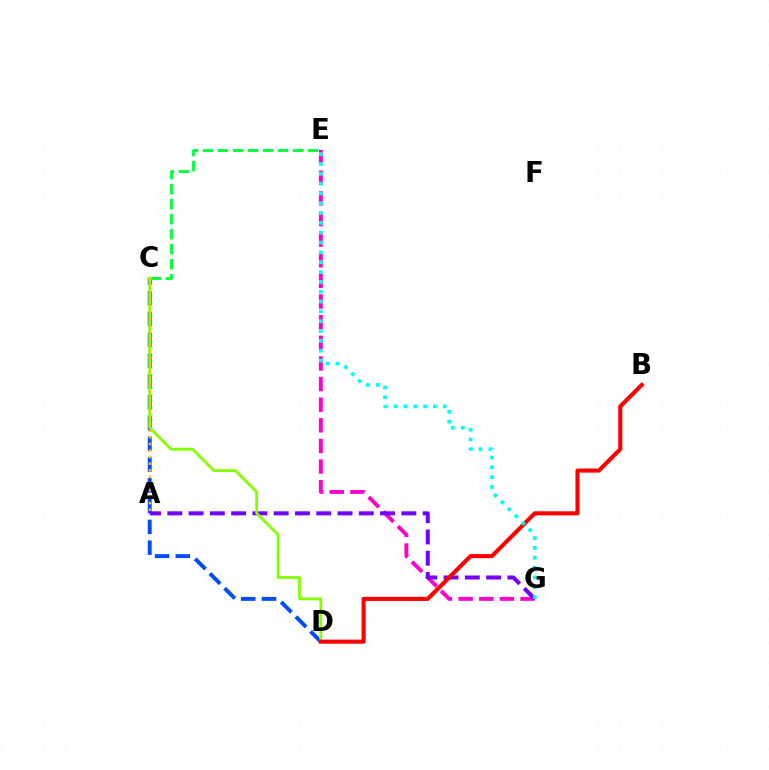{('C', 'D'): [{'color': '#004bff', 'line_style': 'dashed', 'thickness': 2.82}, {'color': '#84ff00', 'line_style': 'solid', 'thickness': 2.01}], ('E', 'G'): [{'color': '#ff00cf', 'line_style': 'dashed', 'thickness': 2.8}, {'color': '#00fff6', 'line_style': 'dotted', 'thickness': 2.67}], ('C', 'E'): [{'color': '#00ff39', 'line_style': 'dashed', 'thickness': 2.04}], ('A', 'G'): [{'color': '#7200ff', 'line_style': 'dashed', 'thickness': 2.89}], ('B', 'D'): [{'color': '#ff0000', 'line_style': 'solid', 'thickness': 2.95}], ('A', 'C'): [{'color': '#ffbd00', 'line_style': 'dotted', 'thickness': 1.79}]}